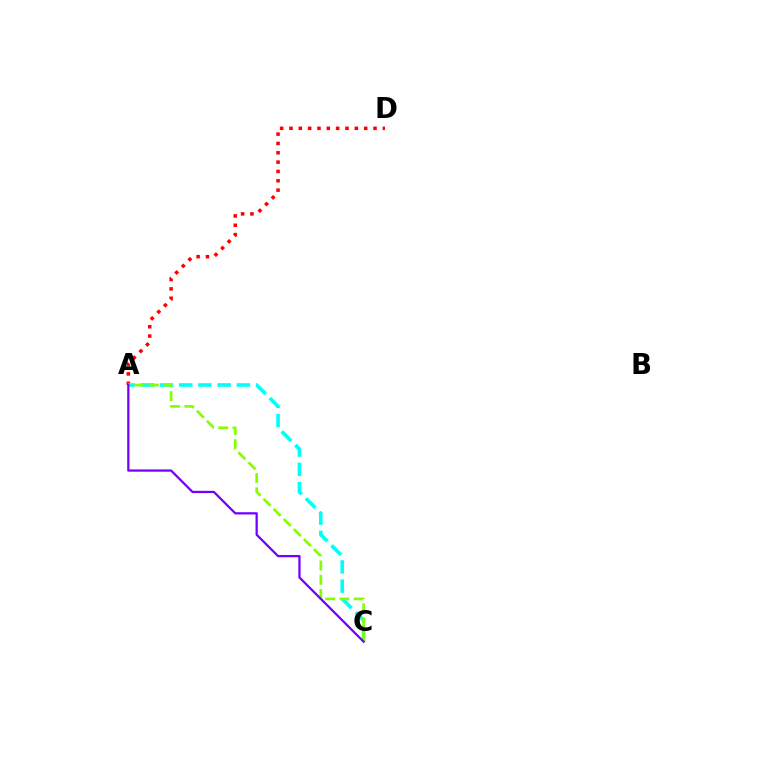{('A', 'D'): [{'color': '#ff0000', 'line_style': 'dotted', 'thickness': 2.54}], ('A', 'C'): [{'color': '#00fff6', 'line_style': 'dashed', 'thickness': 2.61}, {'color': '#84ff00', 'line_style': 'dashed', 'thickness': 1.94}, {'color': '#7200ff', 'line_style': 'solid', 'thickness': 1.62}]}